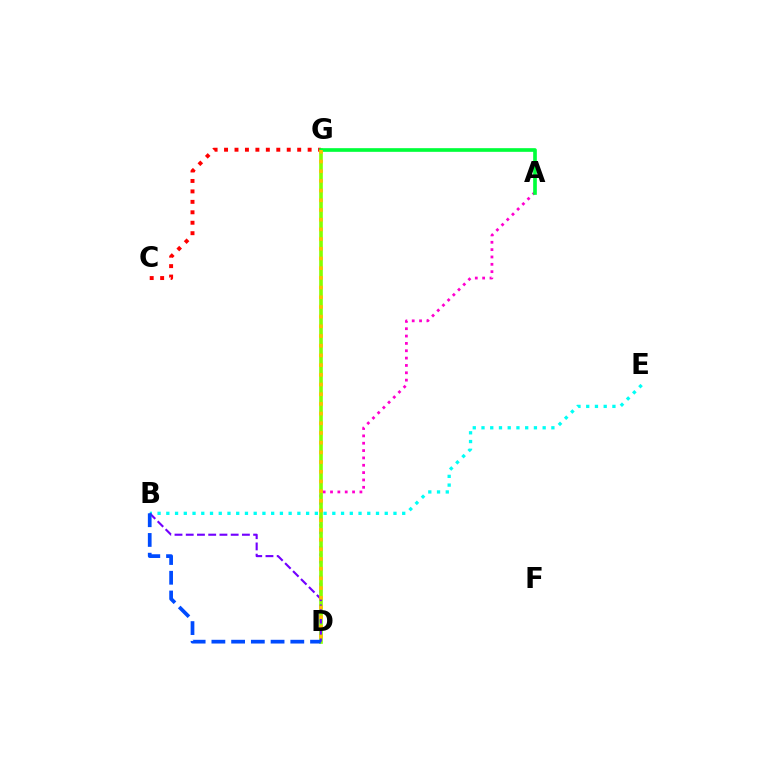{('A', 'D'): [{'color': '#ff00cf', 'line_style': 'dotted', 'thickness': 2.0}], ('D', 'G'): [{'color': '#84ff00', 'line_style': 'solid', 'thickness': 2.62}, {'color': '#ffbd00', 'line_style': 'dotted', 'thickness': 2.63}], ('B', 'E'): [{'color': '#00fff6', 'line_style': 'dotted', 'thickness': 2.37}], ('C', 'G'): [{'color': '#ff0000', 'line_style': 'dotted', 'thickness': 2.84}], ('A', 'G'): [{'color': '#00ff39', 'line_style': 'solid', 'thickness': 2.64}], ('B', 'D'): [{'color': '#7200ff', 'line_style': 'dashed', 'thickness': 1.53}, {'color': '#004bff', 'line_style': 'dashed', 'thickness': 2.68}]}